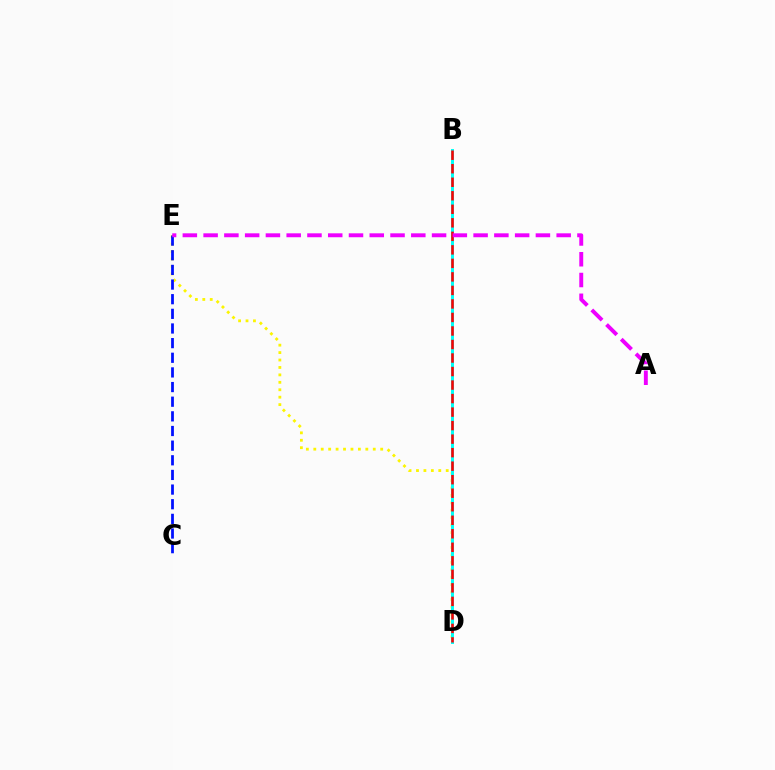{('B', 'D'): [{'color': '#08ff00', 'line_style': 'dashed', 'thickness': 1.98}, {'color': '#00fff6', 'line_style': 'solid', 'thickness': 2.15}, {'color': '#ff0000', 'line_style': 'dashed', 'thickness': 1.84}], ('D', 'E'): [{'color': '#fcf500', 'line_style': 'dotted', 'thickness': 2.02}], ('C', 'E'): [{'color': '#0010ff', 'line_style': 'dashed', 'thickness': 1.99}], ('A', 'E'): [{'color': '#ee00ff', 'line_style': 'dashed', 'thickness': 2.82}]}